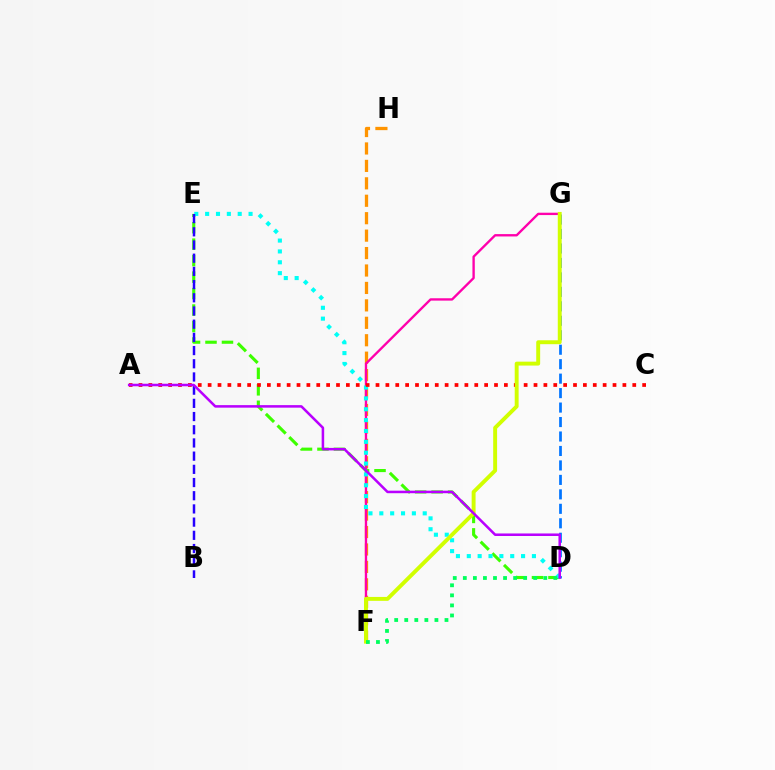{('D', 'G'): [{'color': '#0074ff', 'line_style': 'dashed', 'thickness': 1.96}], ('F', 'H'): [{'color': '#ff9400', 'line_style': 'dashed', 'thickness': 2.37}], ('F', 'G'): [{'color': '#ff00ac', 'line_style': 'solid', 'thickness': 1.69}, {'color': '#d1ff00', 'line_style': 'solid', 'thickness': 2.81}], ('D', 'E'): [{'color': '#3dff00', 'line_style': 'dashed', 'thickness': 2.24}, {'color': '#00fff6', 'line_style': 'dotted', 'thickness': 2.95}], ('A', 'C'): [{'color': '#ff0000', 'line_style': 'dotted', 'thickness': 2.68}], ('B', 'E'): [{'color': '#2500ff', 'line_style': 'dashed', 'thickness': 1.79}], ('D', 'F'): [{'color': '#00ff5c', 'line_style': 'dotted', 'thickness': 2.73}], ('A', 'D'): [{'color': '#b900ff', 'line_style': 'solid', 'thickness': 1.82}]}